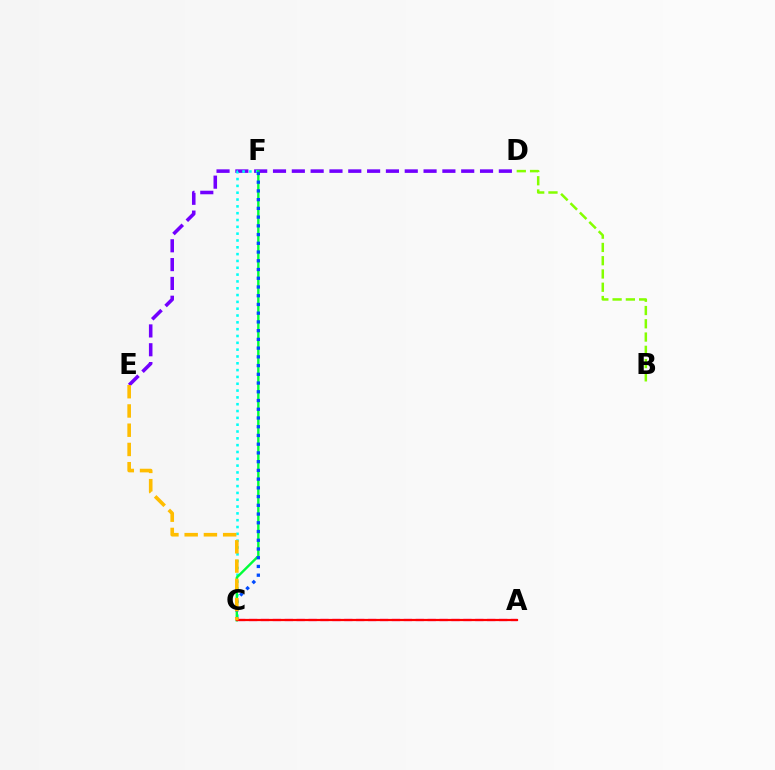{('A', 'C'): [{'color': '#ff00cf', 'line_style': 'dashed', 'thickness': 1.62}, {'color': '#ff0000', 'line_style': 'solid', 'thickness': 1.59}], ('D', 'E'): [{'color': '#7200ff', 'line_style': 'dashed', 'thickness': 2.56}], ('C', 'F'): [{'color': '#00fff6', 'line_style': 'dotted', 'thickness': 1.85}, {'color': '#00ff39', 'line_style': 'solid', 'thickness': 1.73}, {'color': '#004bff', 'line_style': 'dotted', 'thickness': 2.37}], ('B', 'D'): [{'color': '#84ff00', 'line_style': 'dashed', 'thickness': 1.8}], ('C', 'E'): [{'color': '#ffbd00', 'line_style': 'dashed', 'thickness': 2.61}]}